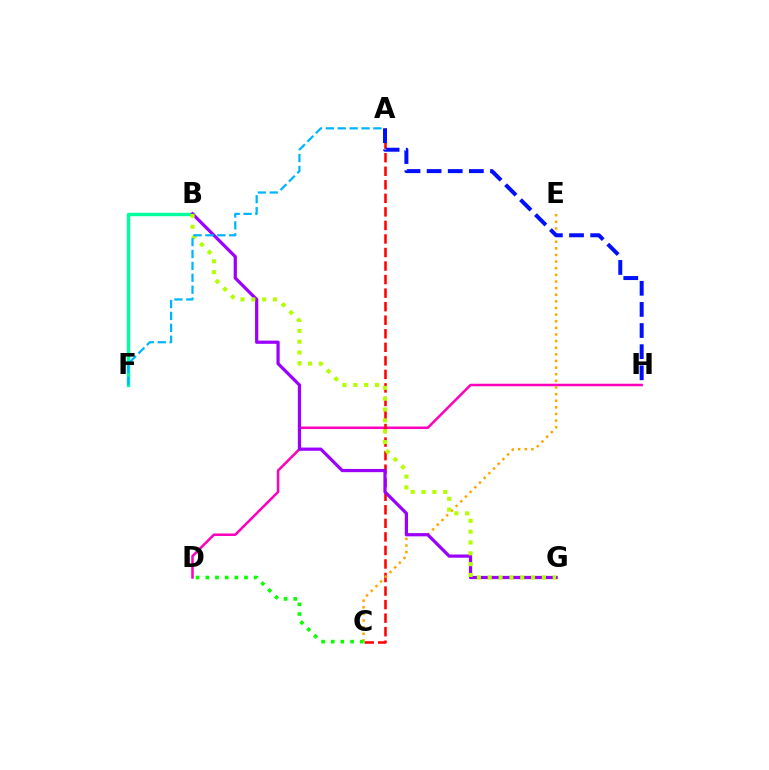{('D', 'H'): [{'color': '#ff00bd', 'line_style': 'solid', 'thickness': 1.81}], ('A', 'C'): [{'color': '#ff0000', 'line_style': 'dashed', 'thickness': 1.84}], ('B', 'F'): [{'color': '#00ff9d', 'line_style': 'solid', 'thickness': 2.45}], ('C', 'E'): [{'color': '#ffa500', 'line_style': 'dotted', 'thickness': 1.8}], ('B', 'G'): [{'color': '#9b00ff', 'line_style': 'solid', 'thickness': 2.32}, {'color': '#b3ff00', 'line_style': 'dotted', 'thickness': 2.94}], ('C', 'D'): [{'color': '#08ff00', 'line_style': 'dotted', 'thickness': 2.63}], ('A', 'H'): [{'color': '#0010ff', 'line_style': 'dashed', 'thickness': 2.87}], ('A', 'F'): [{'color': '#00b5ff', 'line_style': 'dashed', 'thickness': 1.62}]}